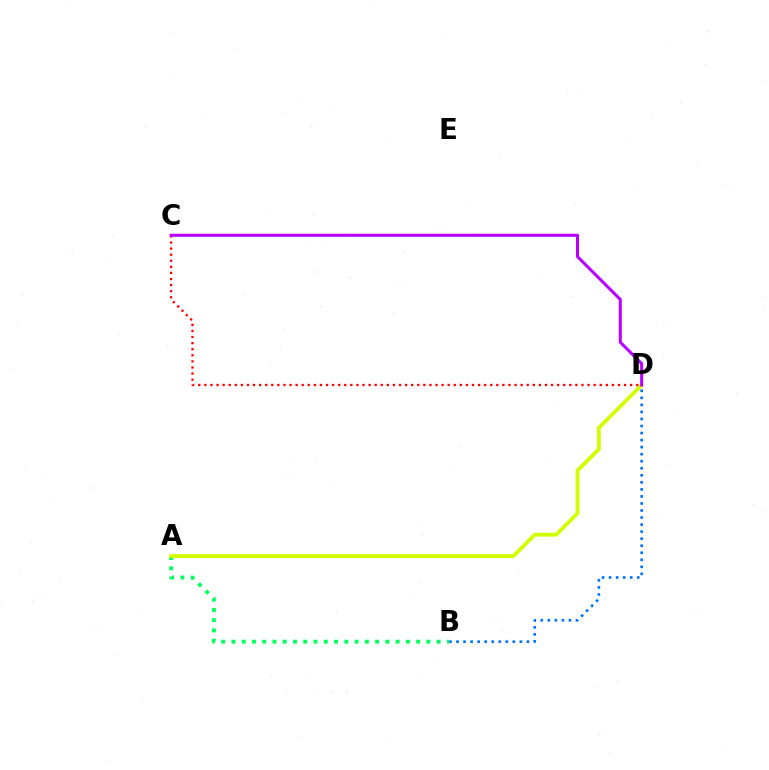{('A', 'B'): [{'color': '#00ff5c', 'line_style': 'dotted', 'thickness': 2.79}], ('A', 'D'): [{'color': '#d1ff00', 'line_style': 'solid', 'thickness': 2.75}], ('B', 'D'): [{'color': '#0074ff', 'line_style': 'dotted', 'thickness': 1.91}], ('C', 'D'): [{'color': '#ff0000', 'line_style': 'dotted', 'thickness': 1.65}, {'color': '#b900ff', 'line_style': 'solid', 'thickness': 2.19}]}